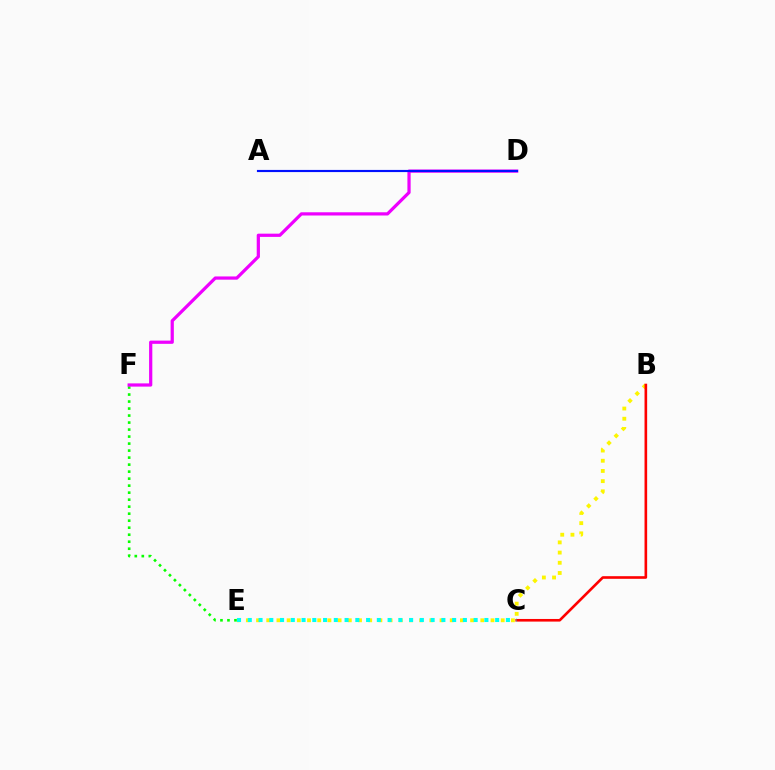{('B', 'E'): [{'color': '#fcf500', 'line_style': 'dotted', 'thickness': 2.77}], ('E', 'F'): [{'color': '#08ff00', 'line_style': 'dotted', 'thickness': 1.9}], ('B', 'C'): [{'color': '#ff0000', 'line_style': 'solid', 'thickness': 1.89}], ('D', 'F'): [{'color': '#ee00ff', 'line_style': 'solid', 'thickness': 2.32}], ('A', 'D'): [{'color': '#0010ff', 'line_style': 'solid', 'thickness': 1.55}], ('C', 'E'): [{'color': '#00fff6', 'line_style': 'dotted', 'thickness': 2.92}]}